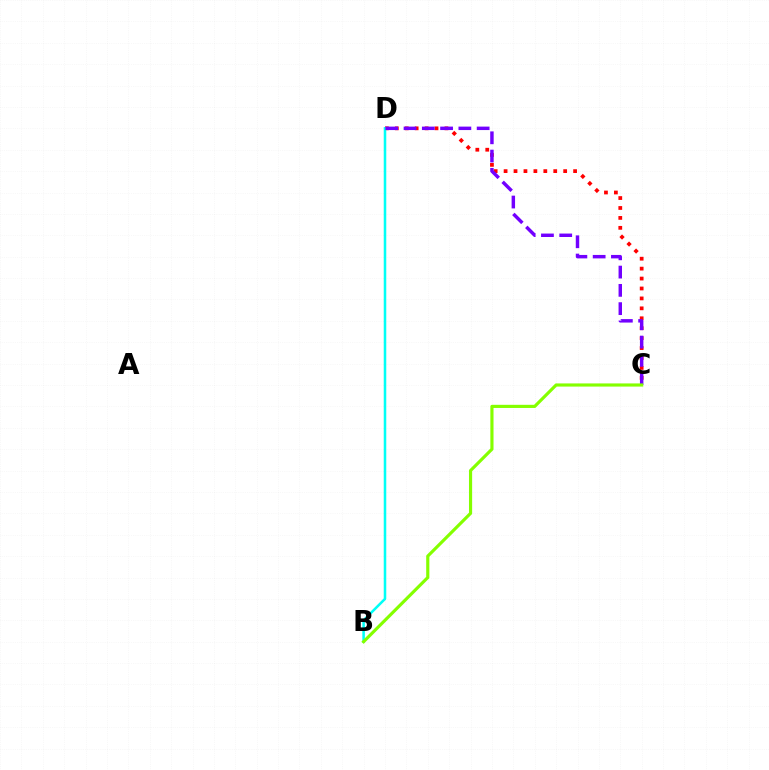{('C', 'D'): [{'color': '#ff0000', 'line_style': 'dotted', 'thickness': 2.7}, {'color': '#7200ff', 'line_style': 'dashed', 'thickness': 2.48}], ('B', 'D'): [{'color': '#00fff6', 'line_style': 'solid', 'thickness': 1.83}], ('B', 'C'): [{'color': '#84ff00', 'line_style': 'solid', 'thickness': 2.27}]}